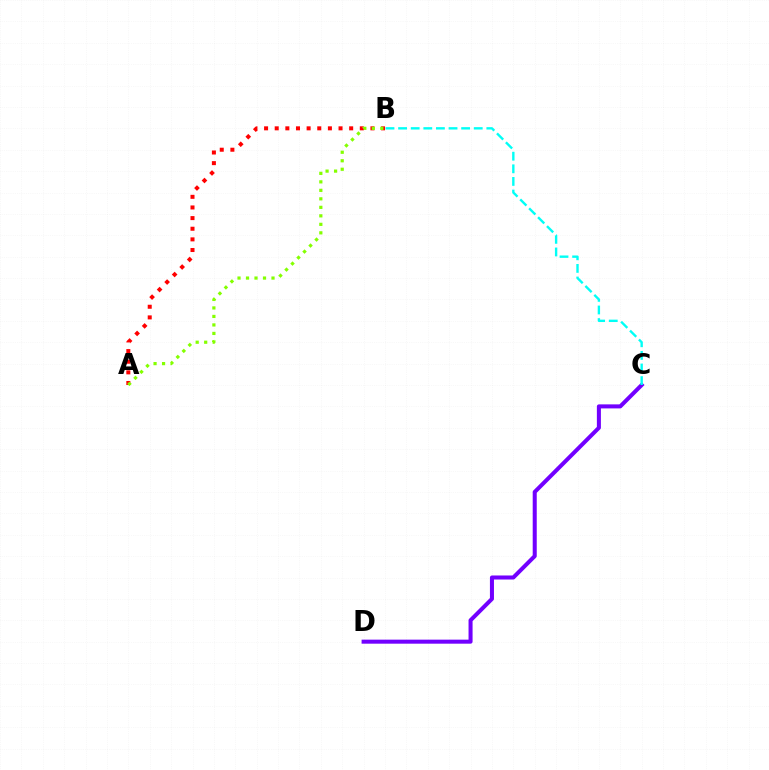{('C', 'D'): [{'color': '#7200ff', 'line_style': 'solid', 'thickness': 2.91}], ('A', 'B'): [{'color': '#ff0000', 'line_style': 'dotted', 'thickness': 2.89}, {'color': '#84ff00', 'line_style': 'dotted', 'thickness': 2.31}], ('B', 'C'): [{'color': '#00fff6', 'line_style': 'dashed', 'thickness': 1.71}]}